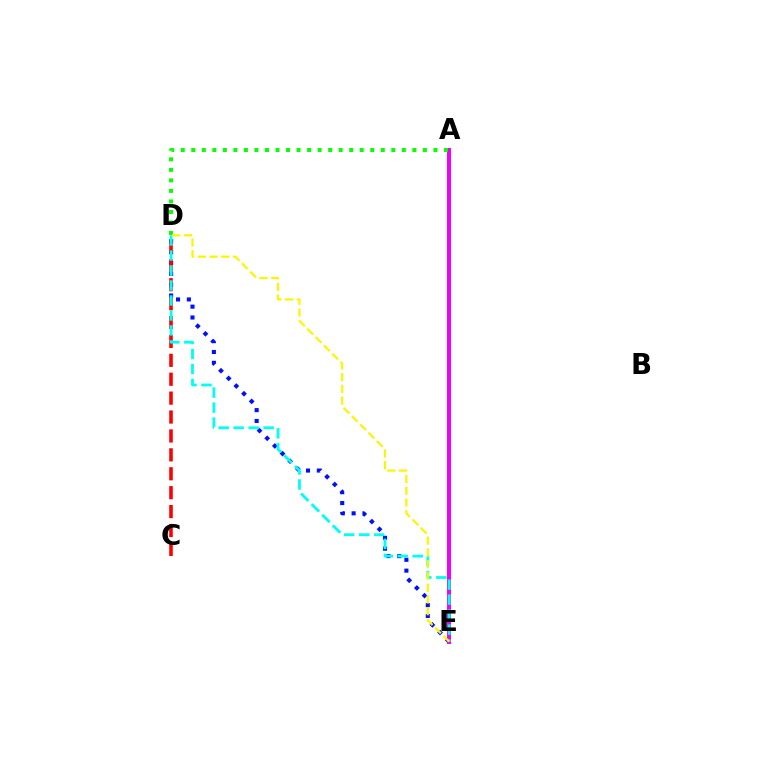{('D', 'E'): [{'color': '#0010ff', 'line_style': 'dotted', 'thickness': 2.94}, {'color': '#00fff6', 'line_style': 'dashed', 'thickness': 2.04}, {'color': '#fcf500', 'line_style': 'dashed', 'thickness': 1.6}], ('C', 'D'): [{'color': '#ff0000', 'line_style': 'dashed', 'thickness': 2.57}], ('A', 'E'): [{'color': '#ee00ff', 'line_style': 'solid', 'thickness': 2.85}], ('A', 'D'): [{'color': '#08ff00', 'line_style': 'dotted', 'thickness': 2.86}]}